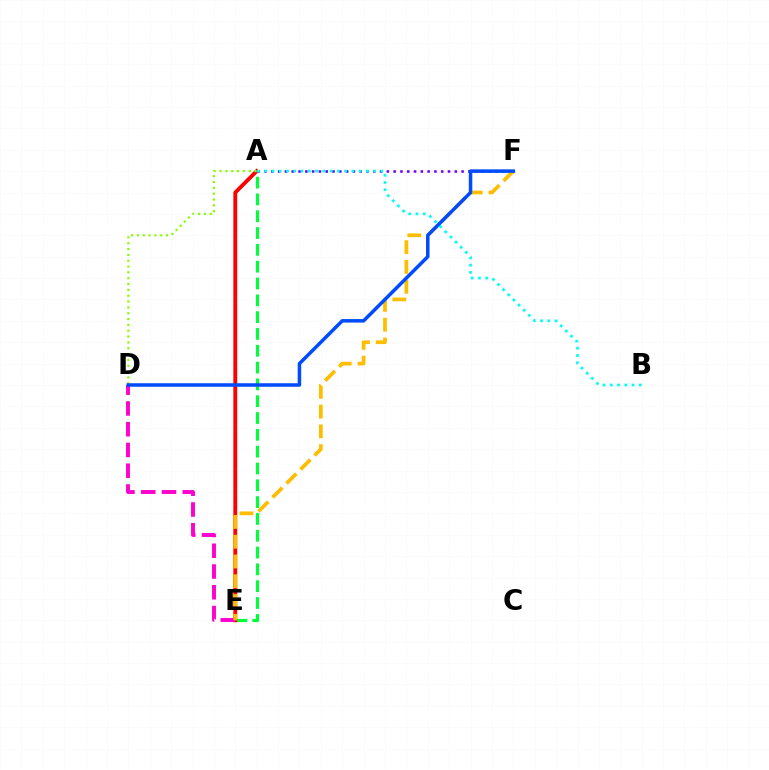{('A', 'E'): [{'color': '#00ff39', 'line_style': 'dashed', 'thickness': 2.28}, {'color': '#ff0000', 'line_style': 'solid', 'thickness': 2.78}], ('D', 'E'): [{'color': '#ff00cf', 'line_style': 'dashed', 'thickness': 2.82}], ('A', 'F'): [{'color': '#7200ff', 'line_style': 'dotted', 'thickness': 1.85}], ('E', 'F'): [{'color': '#ffbd00', 'line_style': 'dashed', 'thickness': 2.69}], ('A', 'D'): [{'color': '#84ff00', 'line_style': 'dotted', 'thickness': 1.59}], ('D', 'F'): [{'color': '#004bff', 'line_style': 'solid', 'thickness': 2.53}], ('A', 'B'): [{'color': '#00fff6', 'line_style': 'dotted', 'thickness': 1.97}]}